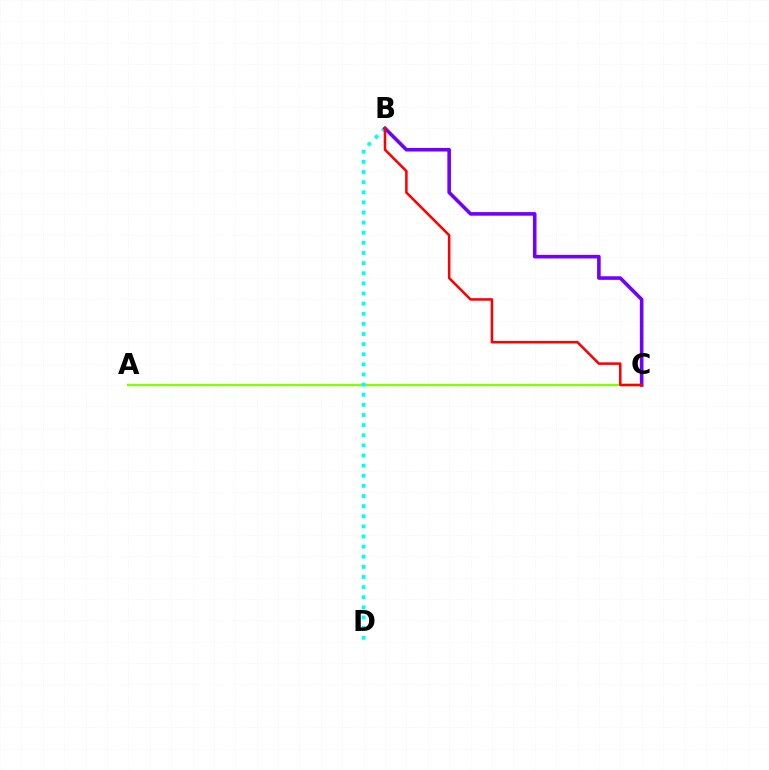{('A', 'C'): [{'color': '#84ff00', 'line_style': 'solid', 'thickness': 1.64}], ('B', 'D'): [{'color': '#00fff6', 'line_style': 'dotted', 'thickness': 2.75}], ('B', 'C'): [{'color': '#7200ff', 'line_style': 'solid', 'thickness': 2.59}, {'color': '#ff0000', 'line_style': 'solid', 'thickness': 1.83}]}